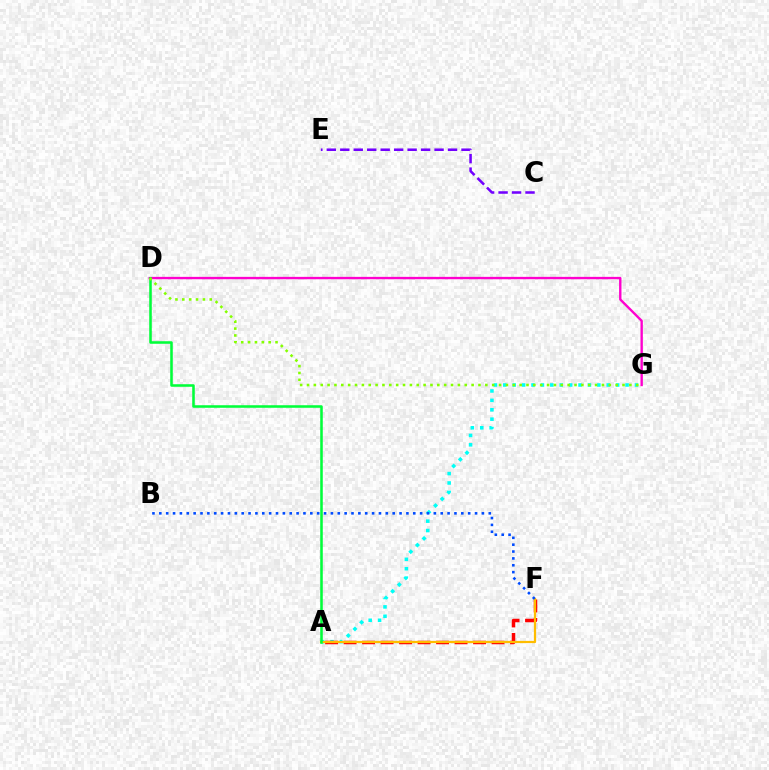{('A', 'G'): [{'color': '#00fff6', 'line_style': 'dotted', 'thickness': 2.56}], ('A', 'F'): [{'color': '#ff0000', 'line_style': 'dashed', 'thickness': 2.51}, {'color': '#ffbd00', 'line_style': 'solid', 'thickness': 1.61}], ('C', 'E'): [{'color': '#7200ff', 'line_style': 'dashed', 'thickness': 1.83}], ('D', 'G'): [{'color': '#ff00cf', 'line_style': 'solid', 'thickness': 1.71}, {'color': '#84ff00', 'line_style': 'dotted', 'thickness': 1.86}], ('B', 'F'): [{'color': '#004bff', 'line_style': 'dotted', 'thickness': 1.86}], ('A', 'D'): [{'color': '#00ff39', 'line_style': 'solid', 'thickness': 1.83}]}